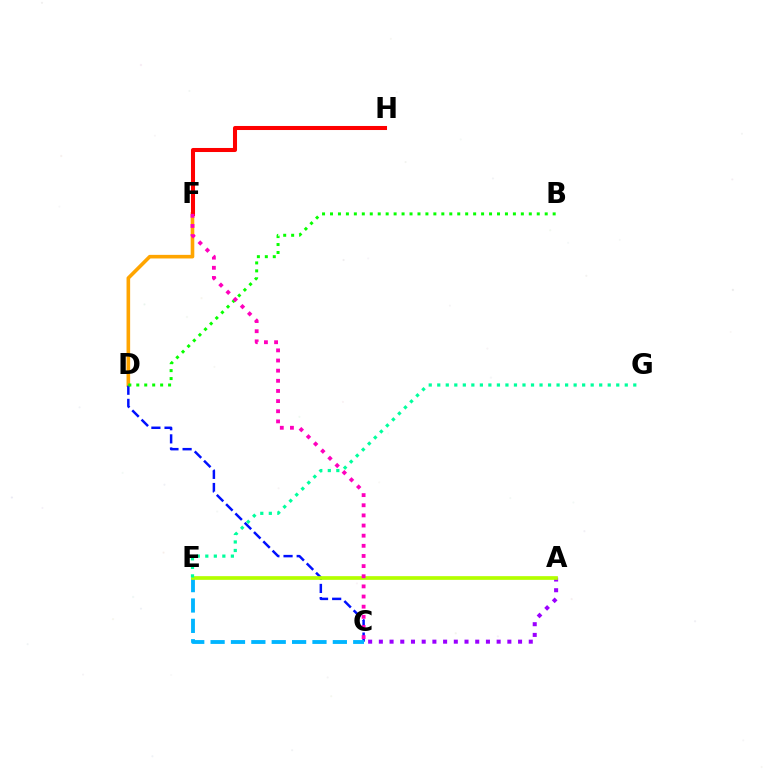{('D', 'F'): [{'color': '#ffa500', 'line_style': 'solid', 'thickness': 2.6}], ('C', 'D'): [{'color': '#0010ff', 'line_style': 'dashed', 'thickness': 1.79}], ('C', 'E'): [{'color': '#00b5ff', 'line_style': 'dashed', 'thickness': 2.77}], ('A', 'C'): [{'color': '#9b00ff', 'line_style': 'dotted', 'thickness': 2.91}], ('B', 'D'): [{'color': '#08ff00', 'line_style': 'dotted', 'thickness': 2.16}], ('A', 'E'): [{'color': '#b3ff00', 'line_style': 'solid', 'thickness': 2.67}], ('F', 'H'): [{'color': '#ff0000', 'line_style': 'solid', 'thickness': 2.91}], ('C', 'F'): [{'color': '#ff00bd', 'line_style': 'dotted', 'thickness': 2.76}], ('E', 'G'): [{'color': '#00ff9d', 'line_style': 'dotted', 'thickness': 2.32}]}